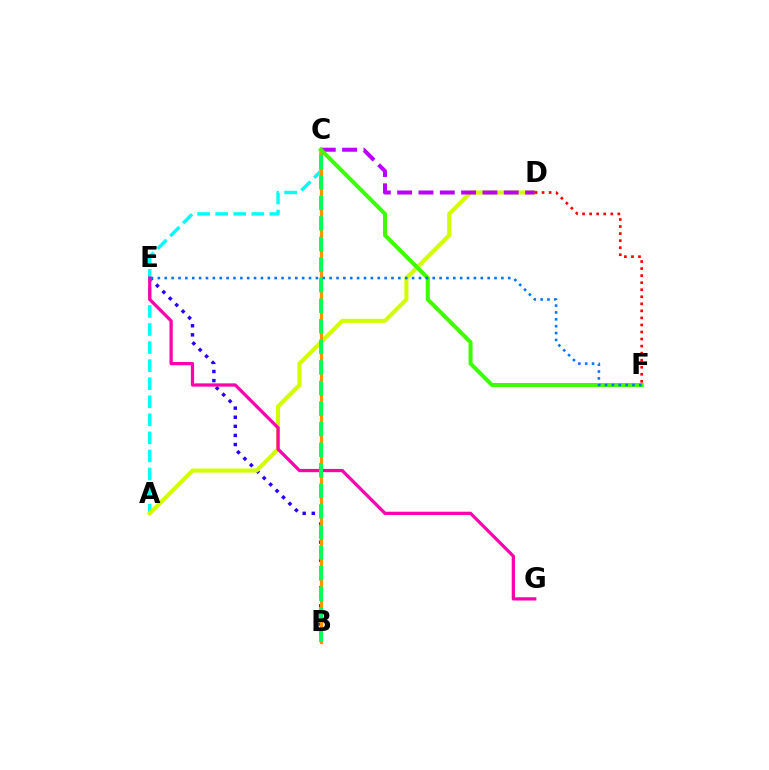{('B', 'E'): [{'color': '#2500ff', 'line_style': 'dotted', 'thickness': 2.47}], ('A', 'C'): [{'color': '#00fff6', 'line_style': 'dashed', 'thickness': 2.45}], ('A', 'D'): [{'color': '#d1ff00', 'line_style': 'solid', 'thickness': 2.92}], ('E', 'G'): [{'color': '#ff00ac', 'line_style': 'solid', 'thickness': 2.34}], ('C', 'D'): [{'color': '#b900ff', 'line_style': 'dashed', 'thickness': 2.9}], ('B', 'C'): [{'color': '#ff9400', 'line_style': 'solid', 'thickness': 2.32}, {'color': '#00ff5c', 'line_style': 'dashed', 'thickness': 2.79}], ('C', 'F'): [{'color': '#3dff00', 'line_style': 'solid', 'thickness': 2.89}], ('D', 'F'): [{'color': '#ff0000', 'line_style': 'dotted', 'thickness': 1.92}], ('E', 'F'): [{'color': '#0074ff', 'line_style': 'dotted', 'thickness': 1.87}]}